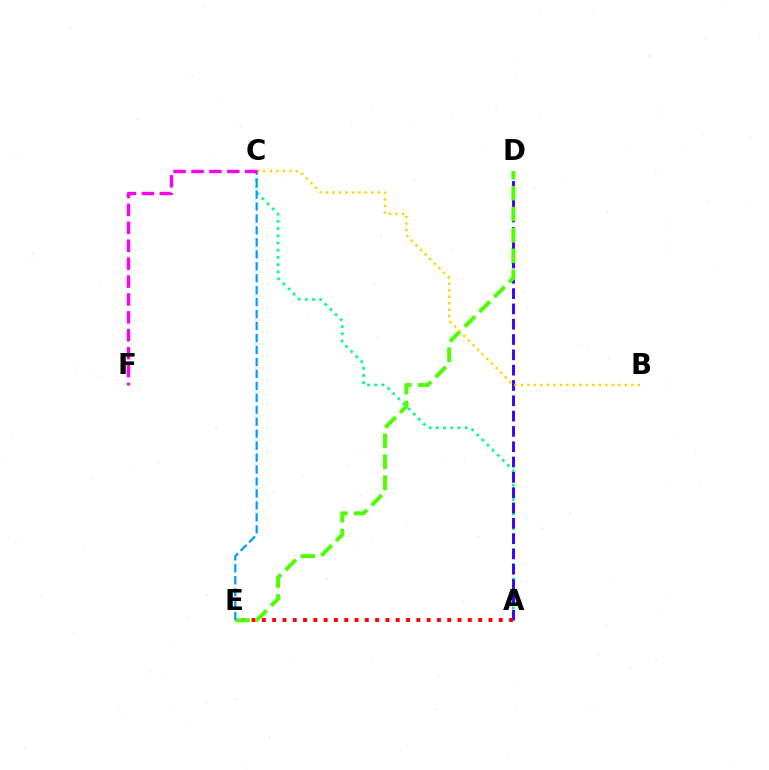{('A', 'C'): [{'color': '#00ff86', 'line_style': 'dotted', 'thickness': 1.96}], ('A', 'D'): [{'color': '#3700ff', 'line_style': 'dashed', 'thickness': 2.08}], ('A', 'E'): [{'color': '#ff0000', 'line_style': 'dotted', 'thickness': 2.8}], ('D', 'E'): [{'color': '#4fff00', 'line_style': 'dashed', 'thickness': 2.84}], ('C', 'E'): [{'color': '#009eff', 'line_style': 'dashed', 'thickness': 1.62}], ('B', 'C'): [{'color': '#ffd500', 'line_style': 'dotted', 'thickness': 1.76}], ('C', 'F'): [{'color': '#ff00ed', 'line_style': 'dashed', 'thickness': 2.43}]}